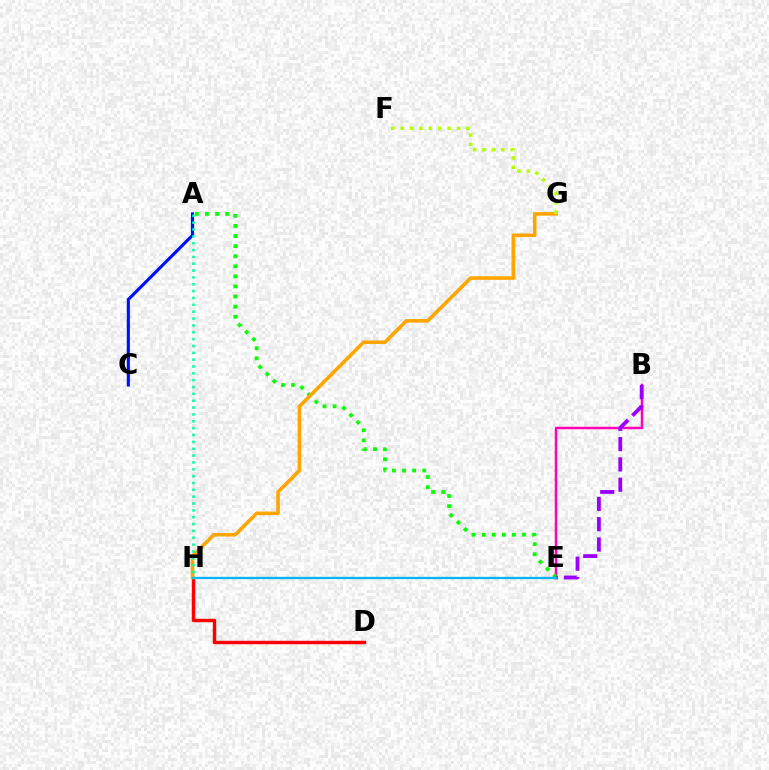{('B', 'E'): [{'color': '#ff00bd', 'line_style': 'solid', 'thickness': 1.79}, {'color': '#9b00ff', 'line_style': 'dashed', 'thickness': 2.76}], ('A', 'C'): [{'color': '#0010ff', 'line_style': 'solid', 'thickness': 2.25}], ('A', 'E'): [{'color': '#08ff00', 'line_style': 'dotted', 'thickness': 2.74}], ('D', 'H'): [{'color': '#ff0000', 'line_style': 'solid', 'thickness': 2.47}], ('G', 'H'): [{'color': '#ffa500', 'line_style': 'solid', 'thickness': 2.57}], ('E', 'H'): [{'color': '#00b5ff', 'line_style': 'solid', 'thickness': 1.66}], ('F', 'G'): [{'color': '#b3ff00', 'line_style': 'dotted', 'thickness': 2.55}], ('A', 'H'): [{'color': '#00ff9d', 'line_style': 'dotted', 'thickness': 1.86}]}